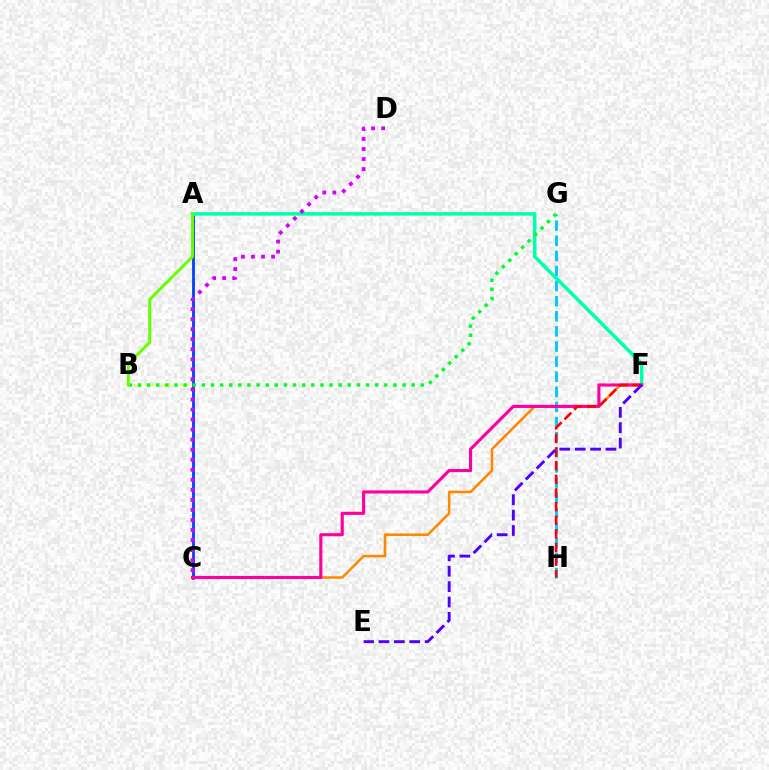{('A', 'B'): [{'color': '#eeff00', 'line_style': 'dotted', 'thickness': 1.58}, {'color': '#66ff00', 'line_style': 'solid', 'thickness': 2.14}], ('G', 'H'): [{'color': '#00c7ff', 'line_style': 'dashed', 'thickness': 2.05}], ('A', 'C'): [{'color': '#003fff', 'line_style': 'solid', 'thickness': 2.0}], ('A', 'F'): [{'color': '#00ffaf', 'line_style': 'solid', 'thickness': 2.52}], ('B', 'G'): [{'color': '#00ff27', 'line_style': 'dotted', 'thickness': 2.48}], ('C', 'F'): [{'color': '#ff8800', 'line_style': 'solid', 'thickness': 1.83}, {'color': '#ff00a0', 'line_style': 'solid', 'thickness': 2.24}], ('C', 'D'): [{'color': '#d600ff', 'line_style': 'dotted', 'thickness': 2.73}], ('F', 'H'): [{'color': '#ff0000', 'line_style': 'dashed', 'thickness': 1.85}], ('E', 'F'): [{'color': '#4f00ff', 'line_style': 'dashed', 'thickness': 2.09}]}